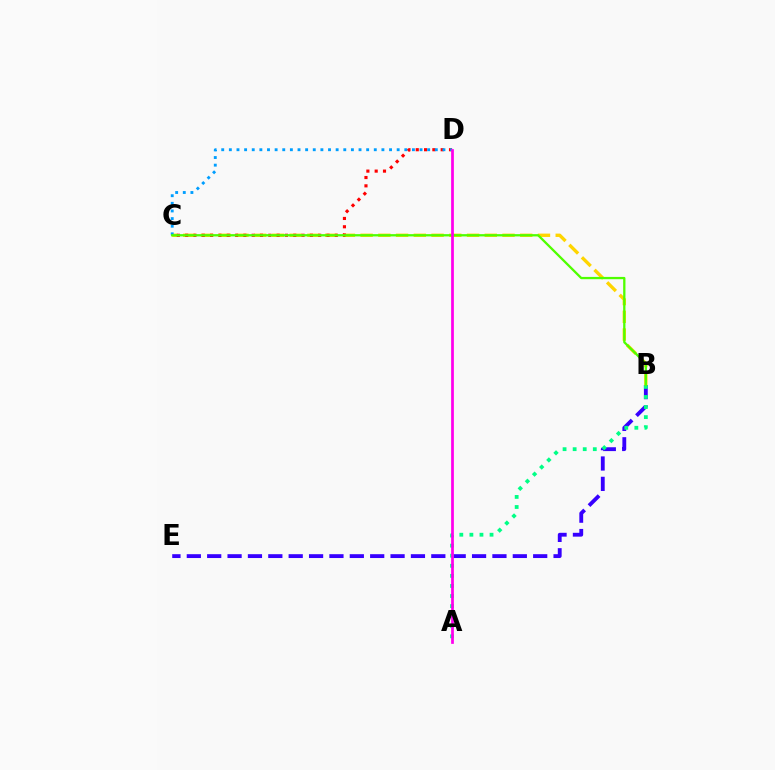{('B', 'E'): [{'color': '#3700ff', 'line_style': 'dashed', 'thickness': 2.77}], ('B', 'C'): [{'color': '#ffd500', 'line_style': 'dashed', 'thickness': 2.41}, {'color': '#4fff00', 'line_style': 'solid', 'thickness': 1.65}], ('C', 'D'): [{'color': '#ff0000', 'line_style': 'dotted', 'thickness': 2.26}, {'color': '#009eff', 'line_style': 'dotted', 'thickness': 2.07}], ('A', 'B'): [{'color': '#00ff86', 'line_style': 'dotted', 'thickness': 2.74}], ('A', 'D'): [{'color': '#ff00ed', 'line_style': 'solid', 'thickness': 1.96}]}